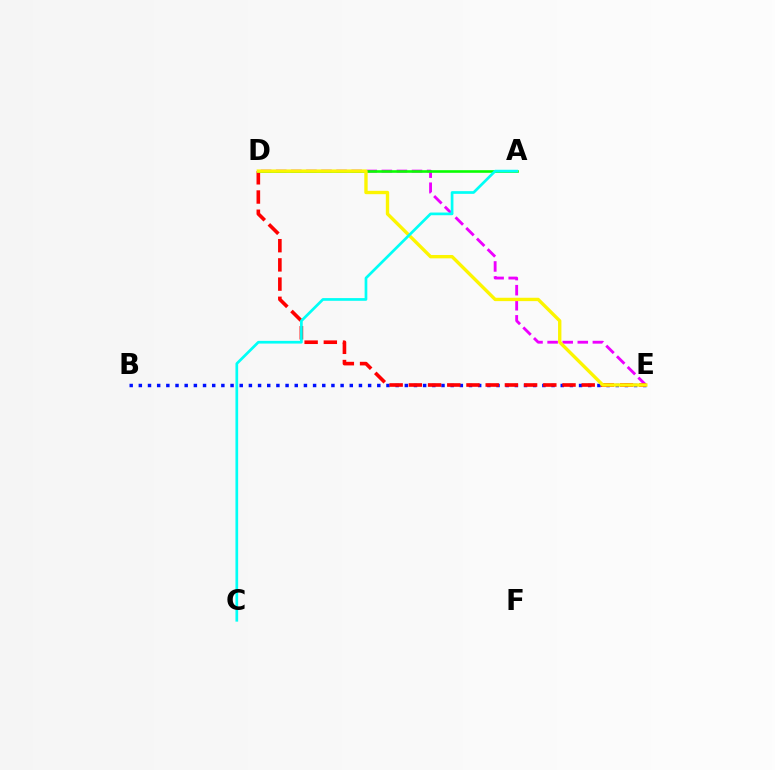{('B', 'E'): [{'color': '#0010ff', 'line_style': 'dotted', 'thickness': 2.49}], ('D', 'E'): [{'color': '#ee00ff', 'line_style': 'dashed', 'thickness': 2.05}, {'color': '#ff0000', 'line_style': 'dashed', 'thickness': 2.61}, {'color': '#fcf500', 'line_style': 'solid', 'thickness': 2.42}], ('A', 'D'): [{'color': '#08ff00', 'line_style': 'solid', 'thickness': 1.87}], ('A', 'C'): [{'color': '#00fff6', 'line_style': 'solid', 'thickness': 1.94}]}